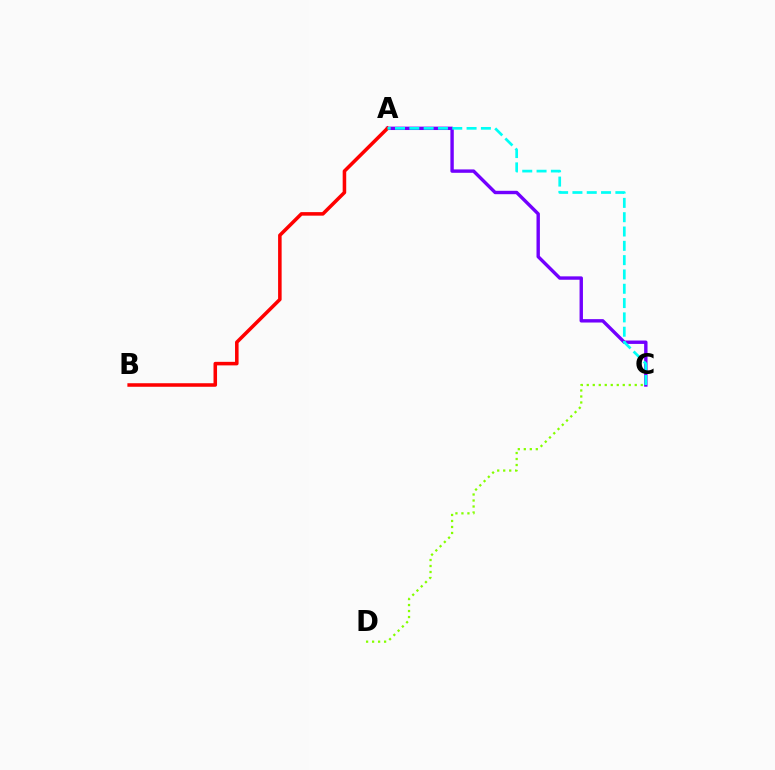{('A', 'C'): [{'color': '#7200ff', 'line_style': 'solid', 'thickness': 2.44}, {'color': '#00fff6', 'line_style': 'dashed', 'thickness': 1.94}], ('C', 'D'): [{'color': '#84ff00', 'line_style': 'dotted', 'thickness': 1.63}], ('A', 'B'): [{'color': '#ff0000', 'line_style': 'solid', 'thickness': 2.55}]}